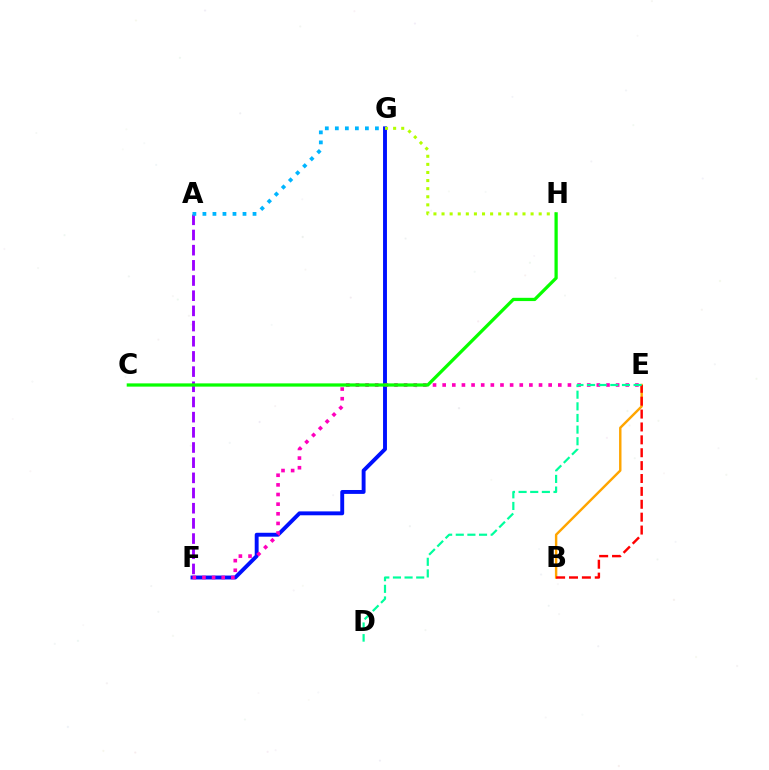{('A', 'F'): [{'color': '#9b00ff', 'line_style': 'dashed', 'thickness': 2.06}], ('F', 'G'): [{'color': '#0010ff', 'line_style': 'solid', 'thickness': 2.81}], ('B', 'E'): [{'color': '#ffa500', 'line_style': 'solid', 'thickness': 1.74}, {'color': '#ff0000', 'line_style': 'dashed', 'thickness': 1.75}], ('E', 'F'): [{'color': '#ff00bd', 'line_style': 'dotted', 'thickness': 2.62}], ('A', 'G'): [{'color': '#00b5ff', 'line_style': 'dotted', 'thickness': 2.72}], ('G', 'H'): [{'color': '#b3ff00', 'line_style': 'dotted', 'thickness': 2.2}], ('D', 'E'): [{'color': '#00ff9d', 'line_style': 'dashed', 'thickness': 1.58}], ('C', 'H'): [{'color': '#08ff00', 'line_style': 'solid', 'thickness': 2.34}]}